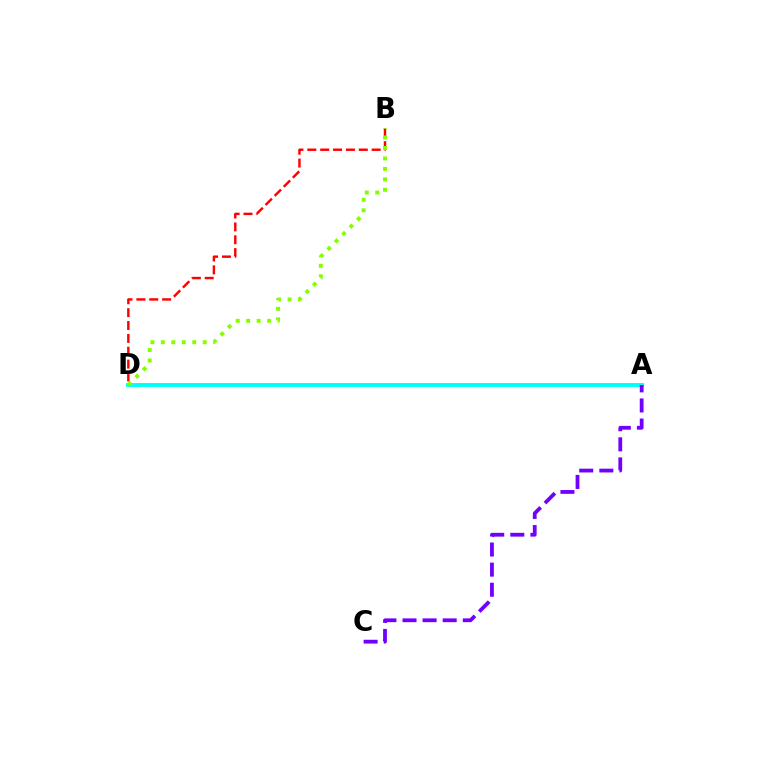{('A', 'D'): [{'color': '#00fff6', 'line_style': 'solid', 'thickness': 2.83}], ('B', 'D'): [{'color': '#ff0000', 'line_style': 'dashed', 'thickness': 1.75}, {'color': '#84ff00', 'line_style': 'dotted', 'thickness': 2.84}], ('A', 'C'): [{'color': '#7200ff', 'line_style': 'dashed', 'thickness': 2.73}]}